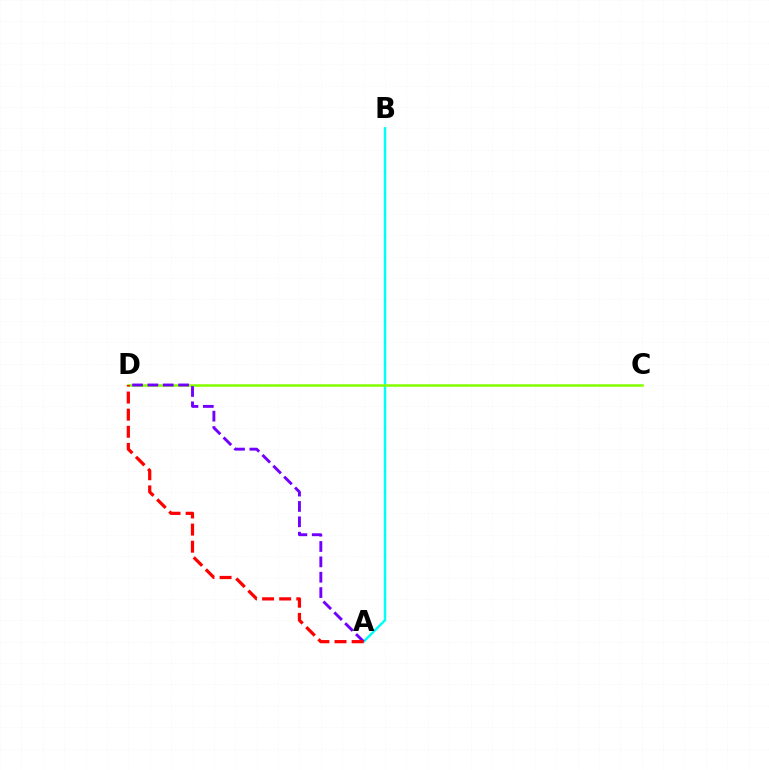{('A', 'B'): [{'color': '#00fff6', 'line_style': 'solid', 'thickness': 1.77}], ('C', 'D'): [{'color': '#84ff00', 'line_style': 'solid', 'thickness': 1.83}], ('A', 'D'): [{'color': '#7200ff', 'line_style': 'dashed', 'thickness': 2.09}, {'color': '#ff0000', 'line_style': 'dashed', 'thickness': 2.33}]}